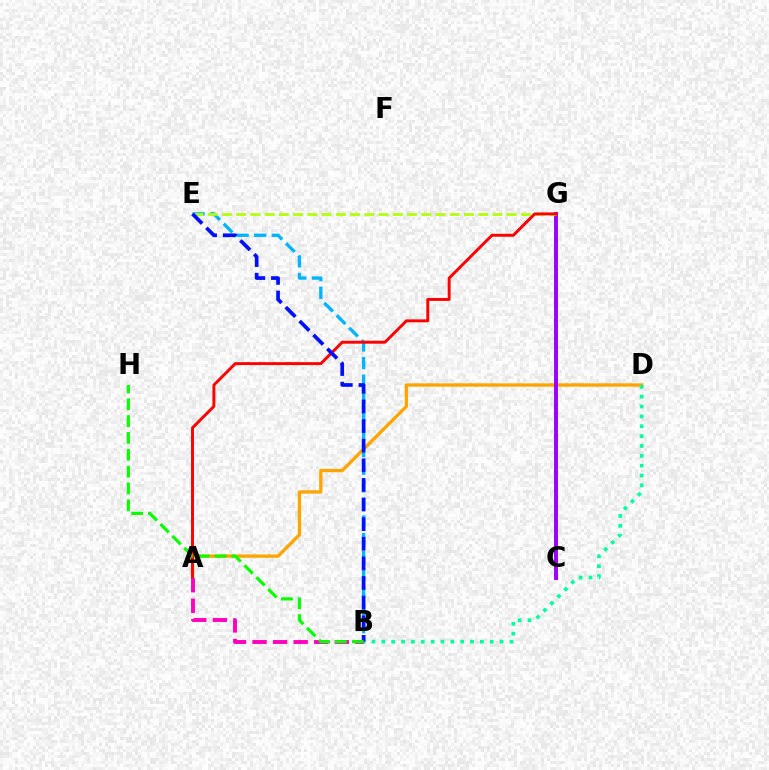{('A', 'D'): [{'color': '#ffa500', 'line_style': 'solid', 'thickness': 2.4}], ('C', 'G'): [{'color': '#9b00ff', 'line_style': 'solid', 'thickness': 2.82}], ('B', 'E'): [{'color': '#00b5ff', 'line_style': 'dashed', 'thickness': 2.39}, {'color': '#0010ff', 'line_style': 'dashed', 'thickness': 2.66}], ('B', 'D'): [{'color': '#00ff9d', 'line_style': 'dotted', 'thickness': 2.68}], ('E', 'G'): [{'color': '#b3ff00', 'line_style': 'dashed', 'thickness': 1.93}], ('A', 'G'): [{'color': '#ff0000', 'line_style': 'solid', 'thickness': 2.11}], ('A', 'B'): [{'color': '#ff00bd', 'line_style': 'dashed', 'thickness': 2.79}], ('B', 'H'): [{'color': '#08ff00', 'line_style': 'dashed', 'thickness': 2.29}]}